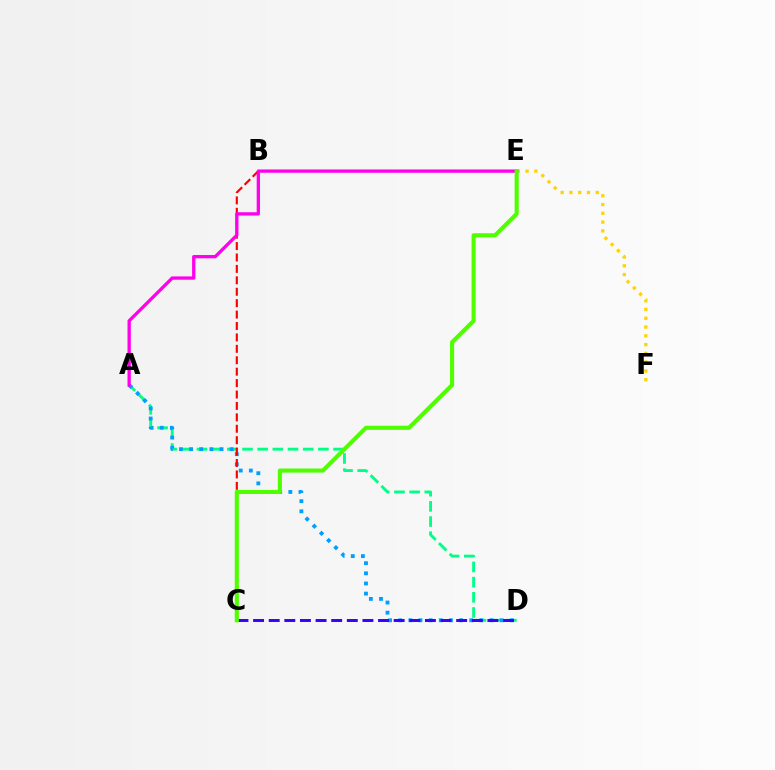{('A', 'D'): [{'color': '#00ff86', 'line_style': 'dashed', 'thickness': 2.06}, {'color': '#009eff', 'line_style': 'dotted', 'thickness': 2.76}], ('B', 'C'): [{'color': '#ff0000', 'line_style': 'dashed', 'thickness': 1.55}], ('E', 'F'): [{'color': '#ffd500', 'line_style': 'dotted', 'thickness': 2.38}], ('A', 'E'): [{'color': '#ff00ed', 'line_style': 'solid', 'thickness': 2.38}], ('C', 'D'): [{'color': '#3700ff', 'line_style': 'dashed', 'thickness': 2.12}], ('C', 'E'): [{'color': '#4fff00', 'line_style': 'solid', 'thickness': 2.96}]}